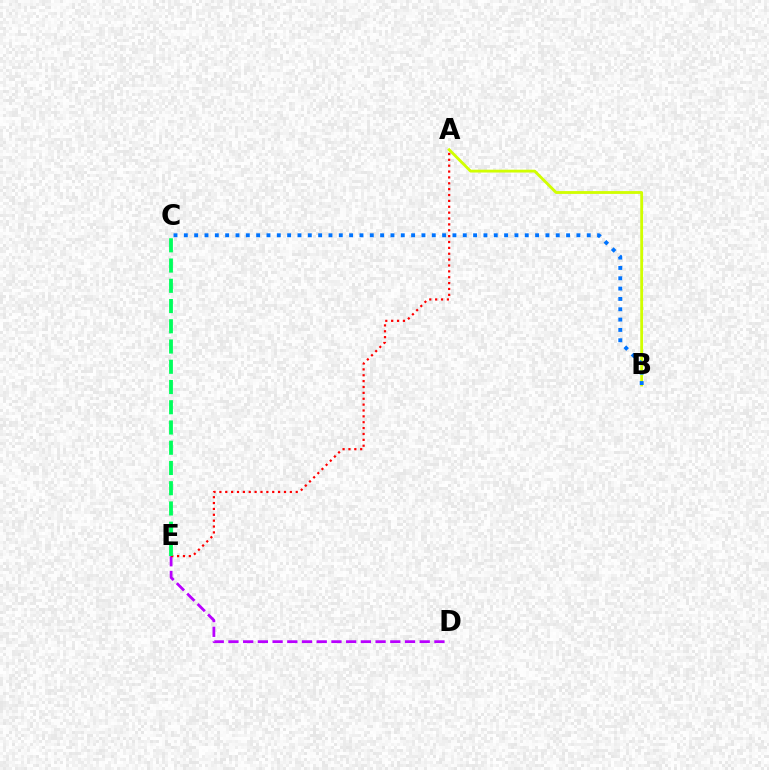{('D', 'E'): [{'color': '#b900ff', 'line_style': 'dashed', 'thickness': 2.0}], ('A', 'B'): [{'color': '#d1ff00', 'line_style': 'solid', 'thickness': 2.04}], ('A', 'E'): [{'color': '#ff0000', 'line_style': 'dotted', 'thickness': 1.6}], ('C', 'E'): [{'color': '#00ff5c', 'line_style': 'dashed', 'thickness': 2.75}], ('B', 'C'): [{'color': '#0074ff', 'line_style': 'dotted', 'thickness': 2.81}]}